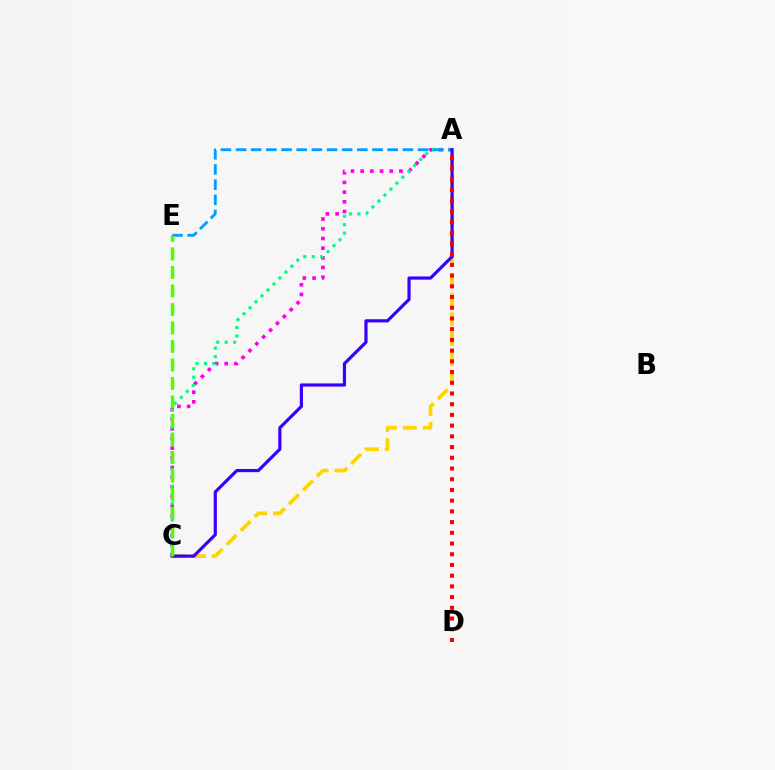{('A', 'C'): [{'color': '#ff00ed', 'line_style': 'dotted', 'thickness': 2.63}, {'color': '#00ff86', 'line_style': 'dotted', 'thickness': 2.29}, {'color': '#ffd500', 'line_style': 'dashed', 'thickness': 2.68}, {'color': '#3700ff', 'line_style': 'solid', 'thickness': 2.29}], ('A', 'E'): [{'color': '#009eff', 'line_style': 'dashed', 'thickness': 2.06}], ('A', 'D'): [{'color': '#ff0000', 'line_style': 'dotted', 'thickness': 2.91}], ('C', 'E'): [{'color': '#4fff00', 'line_style': 'dashed', 'thickness': 2.51}]}